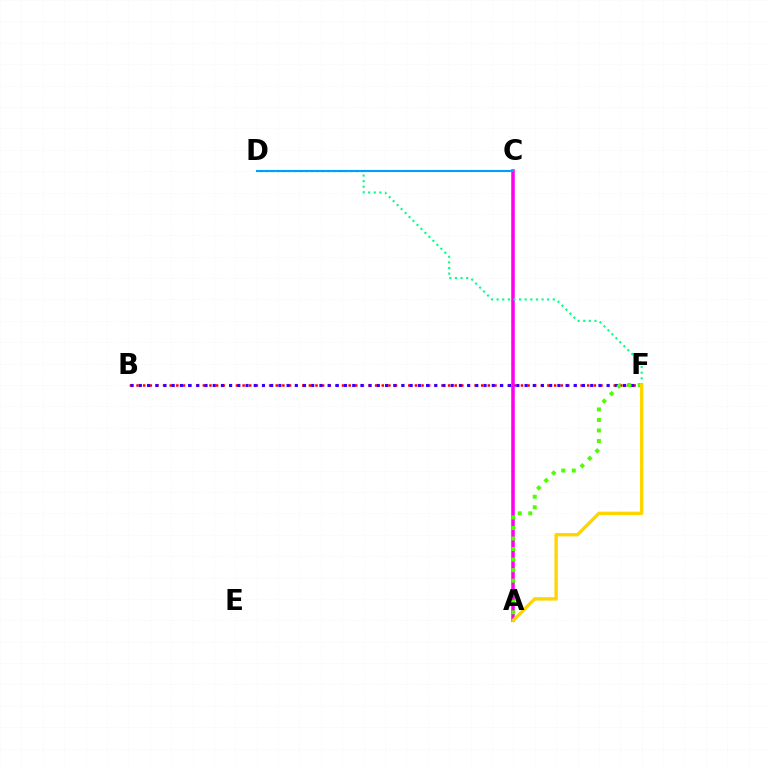{('B', 'F'): [{'color': '#ff0000', 'line_style': 'dotted', 'thickness': 1.8}, {'color': '#3700ff', 'line_style': 'dotted', 'thickness': 2.23}], ('A', 'C'): [{'color': '#ff00ed', 'line_style': 'solid', 'thickness': 2.54}], ('A', 'F'): [{'color': '#4fff00', 'line_style': 'dotted', 'thickness': 2.86}, {'color': '#ffd500', 'line_style': 'solid', 'thickness': 2.43}], ('D', 'F'): [{'color': '#00ff86', 'line_style': 'dotted', 'thickness': 1.53}], ('C', 'D'): [{'color': '#009eff', 'line_style': 'solid', 'thickness': 1.53}]}